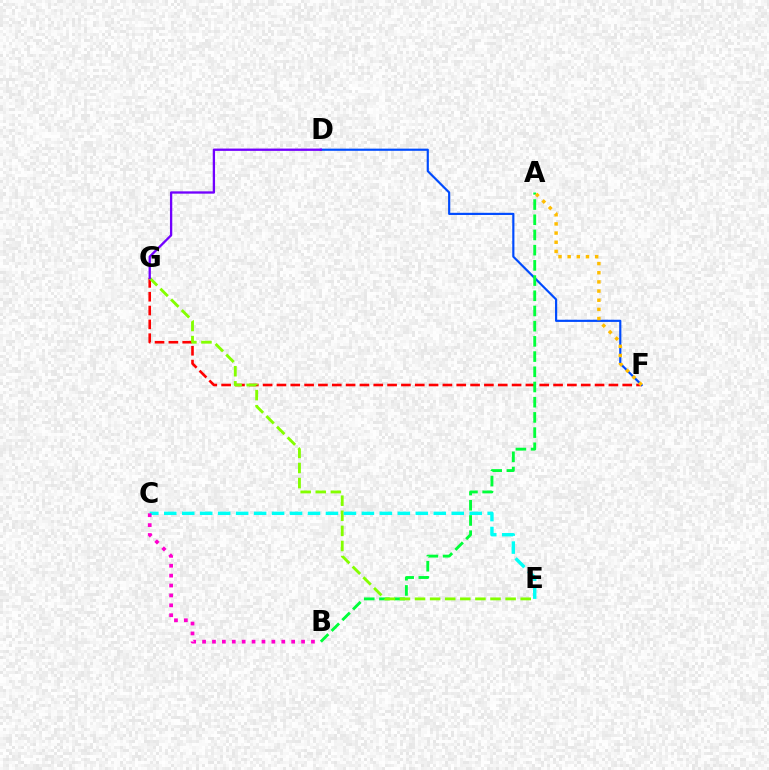{('F', 'G'): [{'color': '#ff0000', 'line_style': 'dashed', 'thickness': 1.88}], ('D', 'F'): [{'color': '#004bff', 'line_style': 'solid', 'thickness': 1.56}], ('A', 'B'): [{'color': '#00ff39', 'line_style': 'dashed', 'thickness': 2.07}], ('A', 'F'): [{'color': '#ffbd00', 'line_style': 'dotted', 'thickness': 2.49}], ('E', 'G'): [{'color': '#84ff00', 'line_style': 'dashed', 'thickness': 2.05}], ('C', 'E'): [{'color': '#00fff6', 'line_style': 'dashed', 'thickness': 2.44}], ('D', 'G'): [{'color': '#7200ff', 'line_style': 'solid', 'thickness': 1.67}], ('B', 'C'): [{'color': '#ff00cf', 'line_style': 'dotted', 'thickness': 2.69}]}